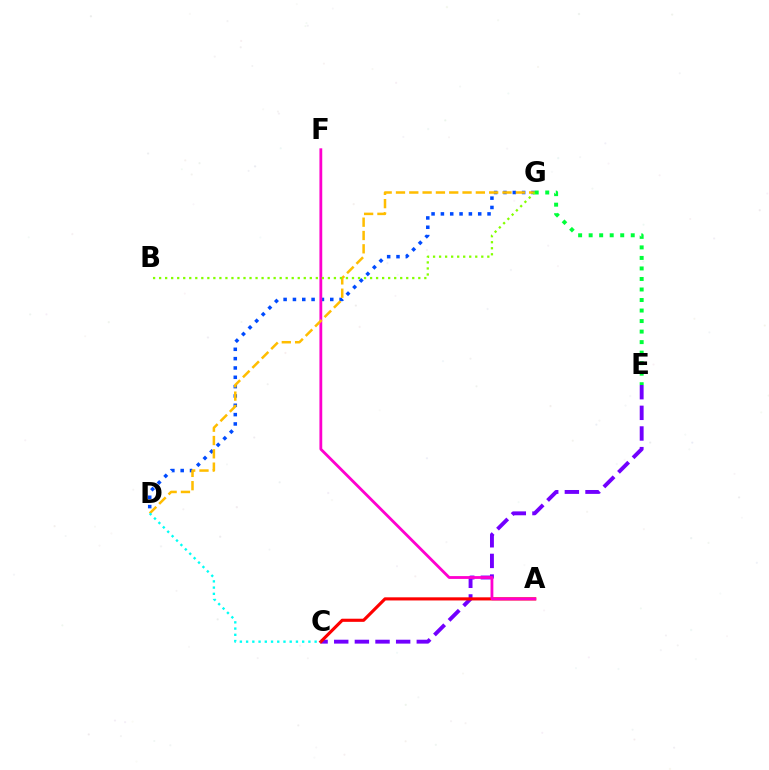{('C', 'E'): [{'color': '#7200ff', 'line_style': 'dashed', 'thickness': 2.8}], ('A', 'C'): [{'color': '#ff0000', 'line_style': 'solid', 'thickness': 2.25}], ('D', 'G'): [{'color': '#004bff', 'line_style': 'dotted', 'thickness': 2.53}, {'color': '#ffbd00', 'line_style': 'dashed', 'thickness': 1.81}], ('A', 'F'): [{'color': '#ff00cf', 'line_style': 'solid', 'thickness': 2.02}], ('E', 'G'): [{'color': '#00ff39', 'line_style': 'dotted', 'thickness': 2.86}], ('B', 'G'): [{'color': '#84ff00', 'line_style': 'dotted', 'thickness': 1.64}], ('C', 'D'): [{'color': '#00fff6', 'line_style': 'dotted', 'thickness': 1.69}]}